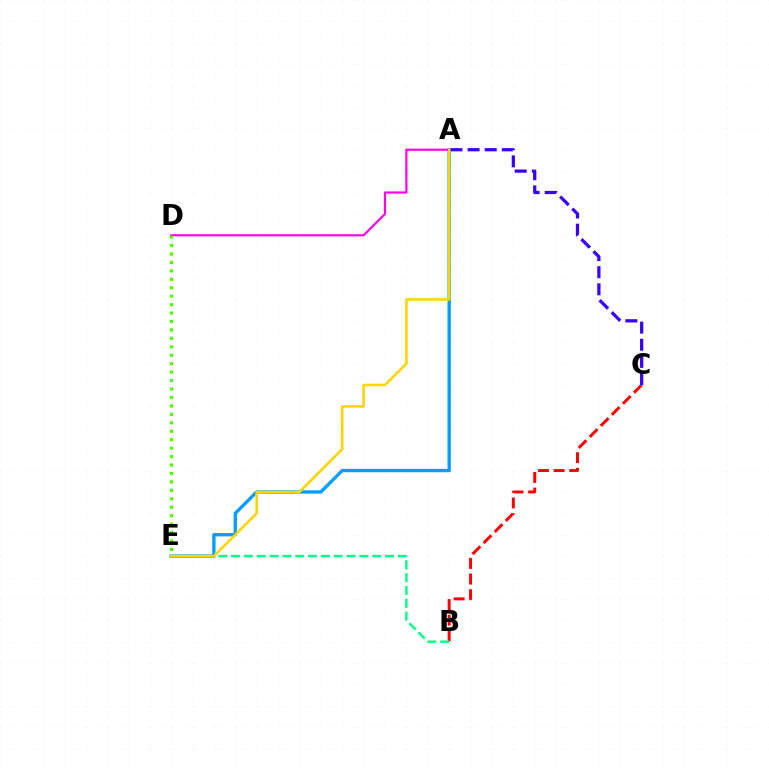{('B', 'C'): [{'color': '#ff0000', 'line_style': 'dashed', 'thickness': 2.12}], ('B', 'E'): [{'color': '#00ff86', 'line_style': 'dashed', 'thickness': 1.74}], ('A', 'E'): [{'color': '#009eff', 'line_style': 'solid', 'thickness': 2.4}, {'color': '#ffd500', 'line_style': 'solid', 'thickness': 1.86}], ('A', 'C'): [{'color': '#3700ff', 'line_style': 'dashed', 'thickness': 2.33}], ('A', 'D'): [{'color': '#ff00ed', 'line_style': 'solid', 'thickness': 1.57}], ('D', 'E'): [{'color': '#4fff00', 'line_style': 'dotted', 'thickness': 2.29}]}